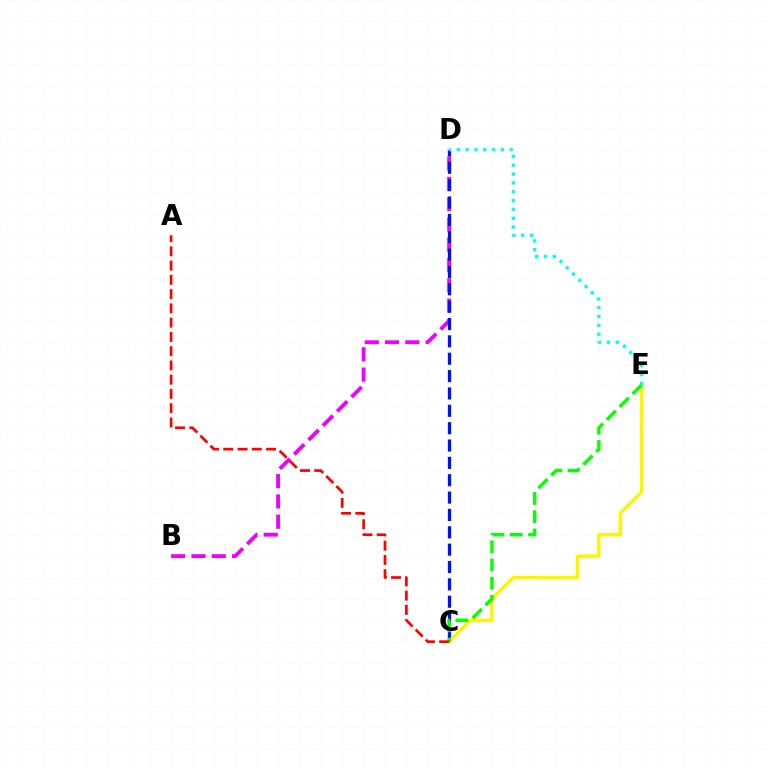{('B', 'D'): [{'color': '#ee00ff', 'line_style': 'dashed', 'thickness': 2.76}], ('C', 'D'): [{'color': '#0010ff', 'line_style': 'dashed', 'thickness': 2.36}], ('C', 'E'): [{'color': '#fcf500', 'line_style': 'solid', 'thickness': 2.45}, {'color': '#08ff00', 'line_style': 'dashed', 'thickness': 2.47}], ('A', 'C'): [{'color': '#ff0000', 'line_style': 'dashed', 'thickness': 1.94}], ('D', 'E'): [{'color': '#00fff6', 'line_style': 'dotted', 'thickness': 2.4}]}